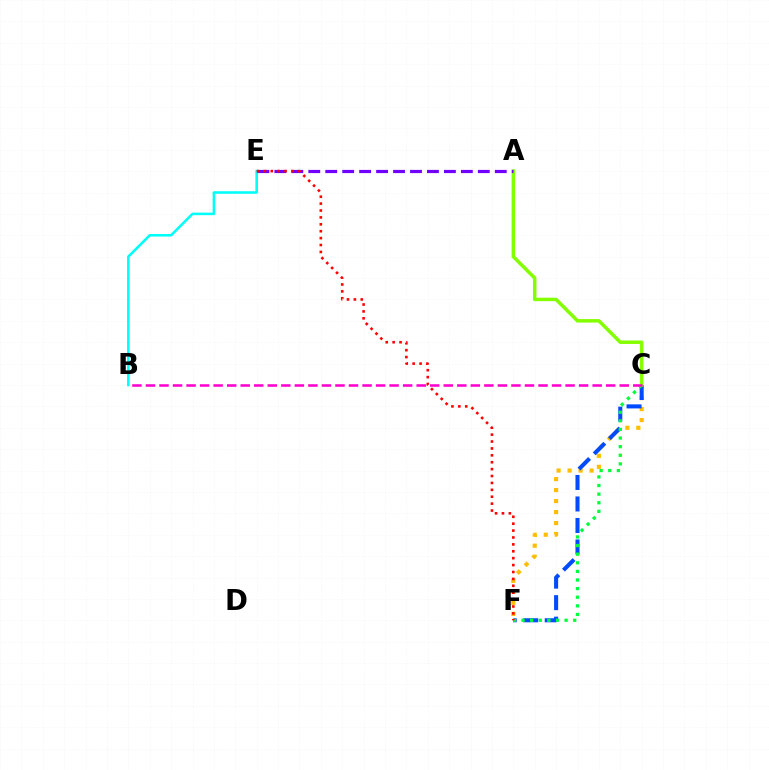{('C', 'F'): [{'color': '#ffbd00', 'line_style': 'dotted', 'thickness': 2.99}, {'color': '#004bff', 'line_style': 'dashed', 'thickness': 2.92}, {'color': '#00ff39', 'line_style': 'dotted', 'thickness': 2.34}], ('A', 'C'): [{'color': '#84ff00', 'line_style': 'solid', 'thickness': 2.51}], ('B', 'E'): [{'color': '#00fff6', 'line_style': 'solid', 'thickness': 1.84}], ('A', 'E'): [{'color': '#7200ff', 'line_style': 'dashed', 'thickness': 2.3}], ('B', 'C'): [{'color': '#ff00cf', 'line_style': 'dashed', 'thickness': 1.84}], ('E', 'F'): [{'color': '#ff0000', 'line_style': 'dotted', 'thickness': 1.88}]}